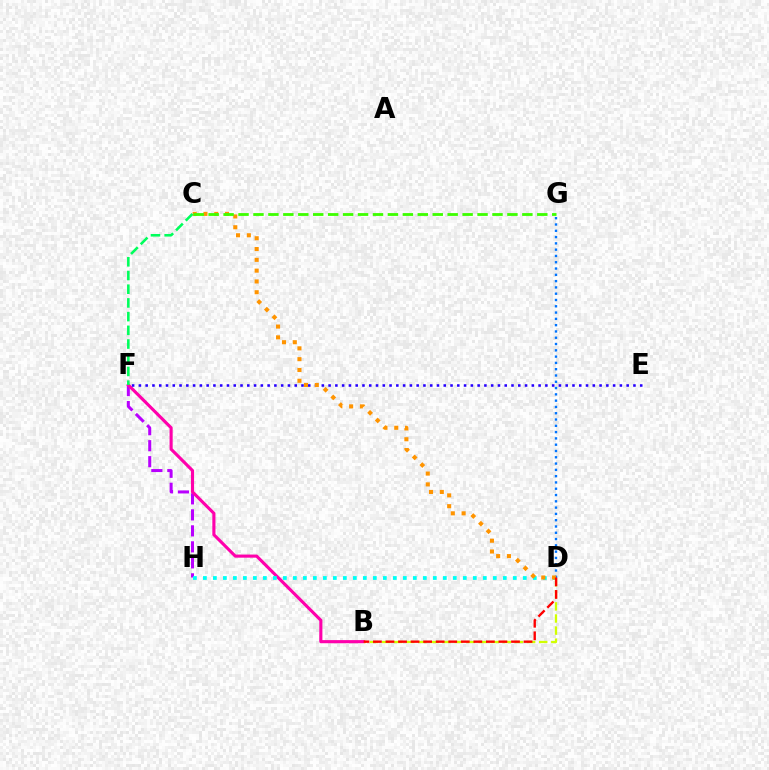{('F', 'H'): [{'color': '#b900ff', 'line_style': 'dashed', 'thickness': 2.17}], ('B', 'F'): [{'color': '#ff00ac', 'line_style': 'solid', 'thickness': 2.24}], ('B', 'D'): [{'color': '#d1ff00', 'line_style': 'dashed', 'thickness': 1.64}, {'color': '#ff0000', 'line_style': 'dashed', 'thickness': 1.71}], ('D', 'G'): [{'color': '#0074ff', 'line_style': 'dotted', 'thickness': 1.71}], ('D', 'H'): [{'color': '#00fff6', 'line_style': 'dotted', 'thickness': 2.72}], ('E', 'F'): [{'color': '#2500ff', 'line_style': 'dotted', 'thickness': 1.84}], ('C', 'D'): [{'color': '#ff9400', 'line_style': 'dotted', 'thickness': 2.93}], ('C', 'G'): [{'color': '#3dff00', 'line_style': 'dashed', 'thickness': 2.03}], ('C', 'F'): [{'color': '#00ff5c', 'line_style': 'dashed', 'thickness': 1.86}]}